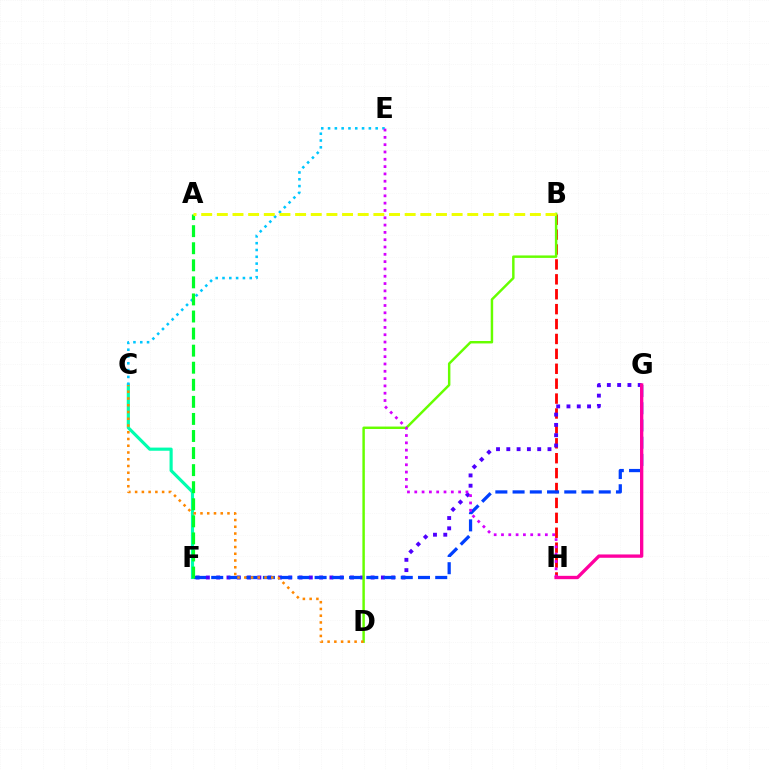{('B', 'H'): [{'color': '#ff0000', 'line_style': 'dashed', 'thickness': 2.03}], ('F', 'G'): [{'color': '#4f00ff', 'line_style': 'dotted', 'thickness': 2.8}, {'color': '#003fff', 'line_style': 'dashed', 'thickness': 2.34}], ('B', 'D'): [{'color': '#66ff00', 'line_style': 'solid', 'thickness': 1.77}], ('C', 'F'): [{'color': '#00ffaf', 'line_style': 'solid', 'thickness': 2.27}], ('C', 'D'): [{'color': '#ff8800', 'line_style': 'dotted', 'thickness': 1.83}], ('C', 'E'): [{'color': '#00c7ff', 'line_style': 'dotted', 'thickness': 1.85}], ('E', 'H'): [{'color': '#d600ff', 'line_style': 'dotted', 'thickness': 1.99}], ('G', 'H'): [{'color': '#ff00a0', 'line_style': 'solid', 'thickness': 2.4}], ('A', 'F'): [{'color': '#00ff27', 'line_style': 'dashed', 'thickness': 2.32}], ('A', 'B'): [{'color': '#eeff00', 'line_style': 'dashed', 'thickness': 2.13}]}